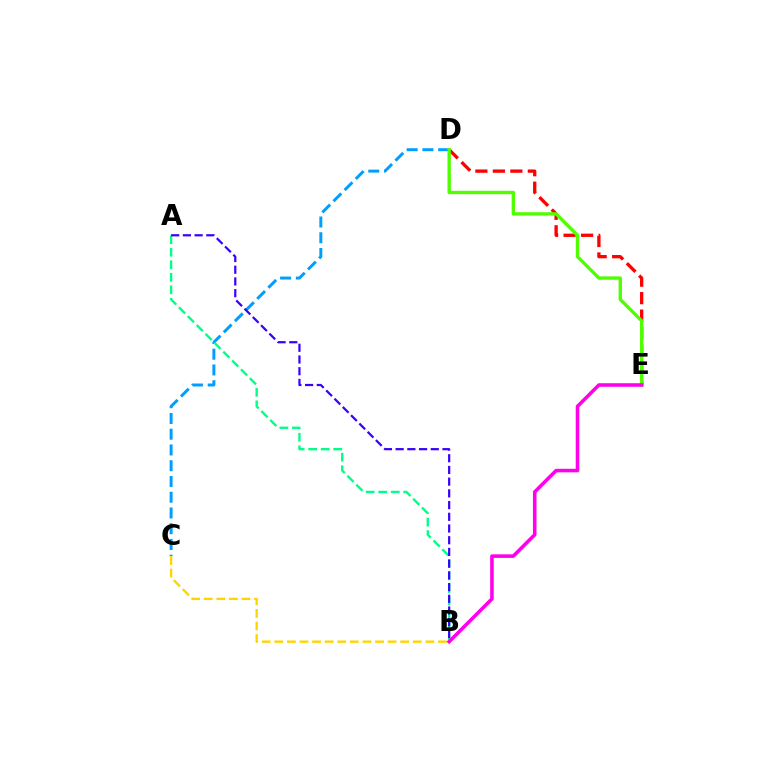{('D', 'E'): [{'color': '#ff0000', 'line_style': 'dashed', 'thickness': 2.38}, {'color': '#4fff00', 'line_style': 'solid', 'thickness': 2.42}], ('C', 'D'): [{'color': '#009eff', 'line_style': 'dashed', 'thickness': 2.14}], ('A', 'B'): [{'color': '#00ff86', 'line_style': 'dashed', 'thickness': 1.7}, {'color': '#3700ff', 'line_style': 'dashed', 'thickness': 1.59}], ('B', 'C'): [{'color': '#ffd500', 'line_style': 'dashed', 'thickness': 1.71}], ('B', 'E'): [{'color': '#ff00ed', 'line_style': 'solid', 'thickness': 2.56}]}